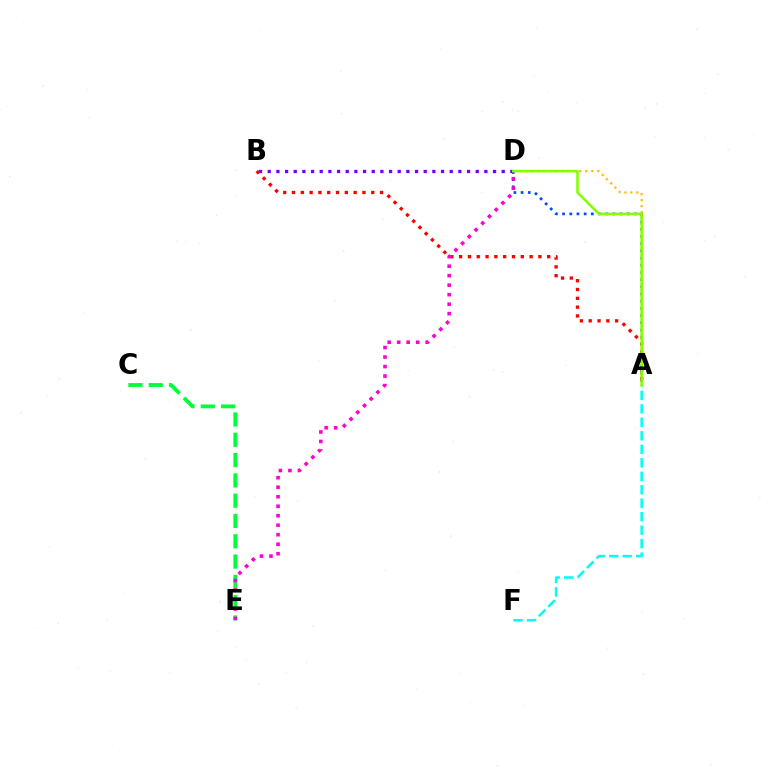{('A', 'D'): [{'color': '#004bff', 'line_style': 'dotted', 'thickness': 1.95}, {'color': '#ffbd00', 'line_style': 'dotted', 'thickness': 1.63}, {'color': '#84ff00', 'line_style': 'solid', 'thickness': 1.85}], ('C', 'E'): [{'color': '#00ff39', 'line_style': 'dashed', 'thickness': 2.76}], ('B', 'D'): [{'color': '#7200ff', 'line_style': 'dotted', 'thickness': 2.35}], ('A', 'B'): [{'color': '#ff0000', 'line_style': 'dotted', 'thickness': 2.39}], ('D', 'E'): [{'color': '#ff00cf', 'line_style': 'dotted', 'thickness': 2.58}], ('A', 'F'): [{'color': '#00fff6', 'line_style': 'dashed', 'thickness': 1.83}]}